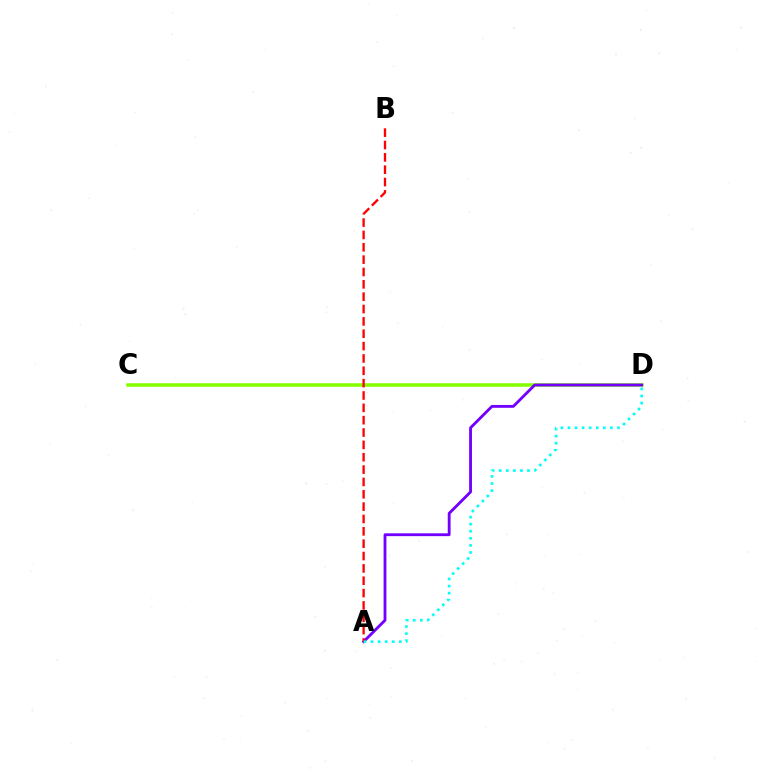{('C', 'D'): [{'color': '#84ff00', 'line_style': 'solid', 'thickness': 2.53}], ('A', 'D'): [{'color': '#7200ff', 'line_style': 'solid', 'thickness': 2.04}, {'color': '#00fff6', 'line_style': 'dotted', 'thickness': 1.92}], ('A', 'B'): [{'color': '#ff0000', 'line_style': 'dashed', 'thickness': 1.68}]}